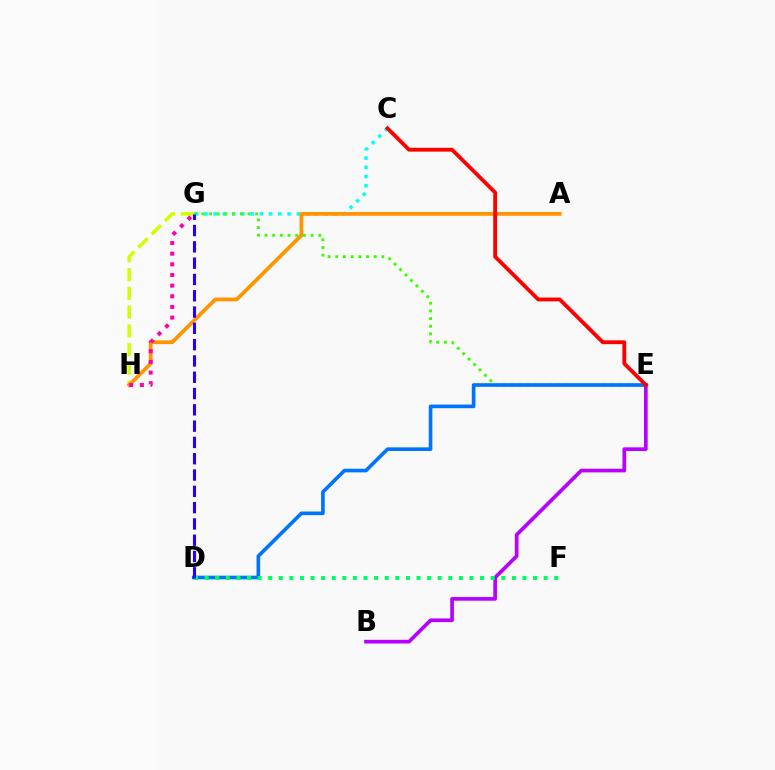{('C', 'G'): [{'color': '#00fff6', 'line_style': 'dotted', 'thickness': 2.51}], ('G', 'H'): [{'color': '#d1ff00', 'line_style': 'dashed', 'thickness': 2.55}, {'color': '#ff00ac', 'line_style': 'dotted', 'thickness': 2.89}], ('B', 'E'): [{'color': '#b900ff', 'line_style': 'solid', 'thickness': 2.65}], ('A', 'H'): [{'color': '#ff9400', 'line_style': 'solid', 'thickness': 2.7}], ('E', 'G'): [{'color': '#3dff00', 'line_style': 'dotted', 'thickness': 2.09}], ('D', 'E'): [{'color': '#0074ff', 'line_style': 'solid', 'thickness': 2.62}], ('D', 'F'): [{'color': '#00ff5c', 'line_style': 'dotted', 'thickness': 2.88}], ('D', 'G'): [{'color': '#2500ff', 'line_style': 'dashed', 'thickness': 2.21}], ('C', 'E'): [{'color': '#ff0000', 'line_style': 'solid', 'thickness': 2.75}]}